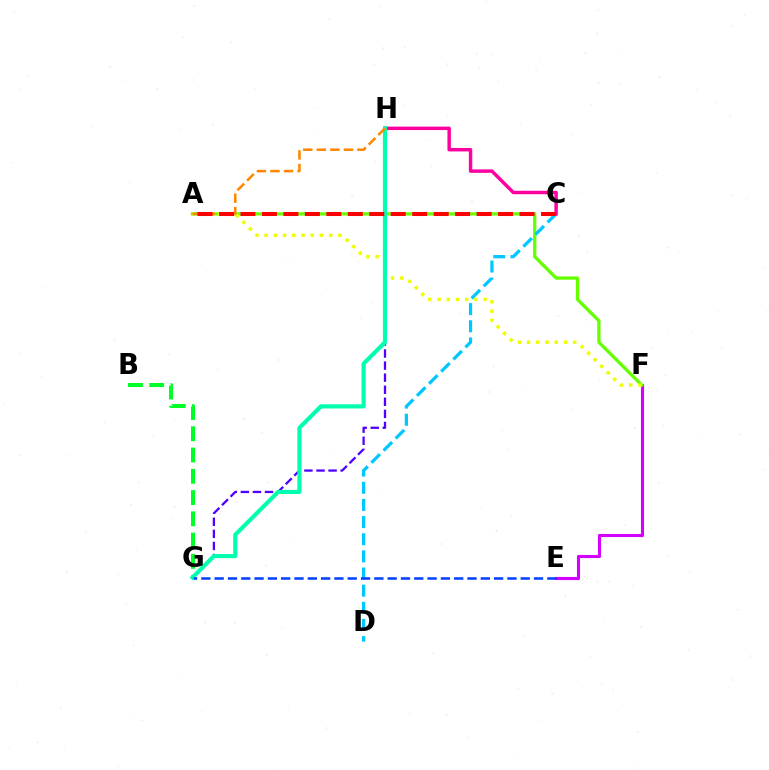{('E', 'F'): [{'color': '#d600ff', 'line_style': 'solid', 'thickness': 2.24}], ('A', 'F'): [{'color': '#66ff00', 'line_style': 'solid', 'thickness': 2.37}, {'color': '#eeff00', 'line_style': 'dotted', 'thickness': 2.5}], ('C', 'D'): [{'color': '#00c7ff', 'line_style': 'dashed', 'thickness': 2.33}], ('B', 'G'): [{'color': '#00ff27', 'line_style': 'dashed', 'thickness': 2.89}], ('C', 'H'): [{'color': '#ff00a0', 'line_style': 'solid', 'thickness': 2.48}], ('G', 'H'): [{'color': '#4f00ff', 'line_style': 'dashed', 'thickness': 1.64}, {'color': '#00ffaf', 'line_style': 'solid', 'thickness': 2.98}], ('A', 'H'): [{'color': '#ff8800', 'line_style': 'dashed', 'thickness': 1.84}], ('A', 'C'): [{'color': '#ff0000', 'line_style': 'dashed', 'thickness': 2.92}], ('E', 'G'): [{'color': '#003fff', 'line_style': 'dashed', 'thickness': 1.81}]}